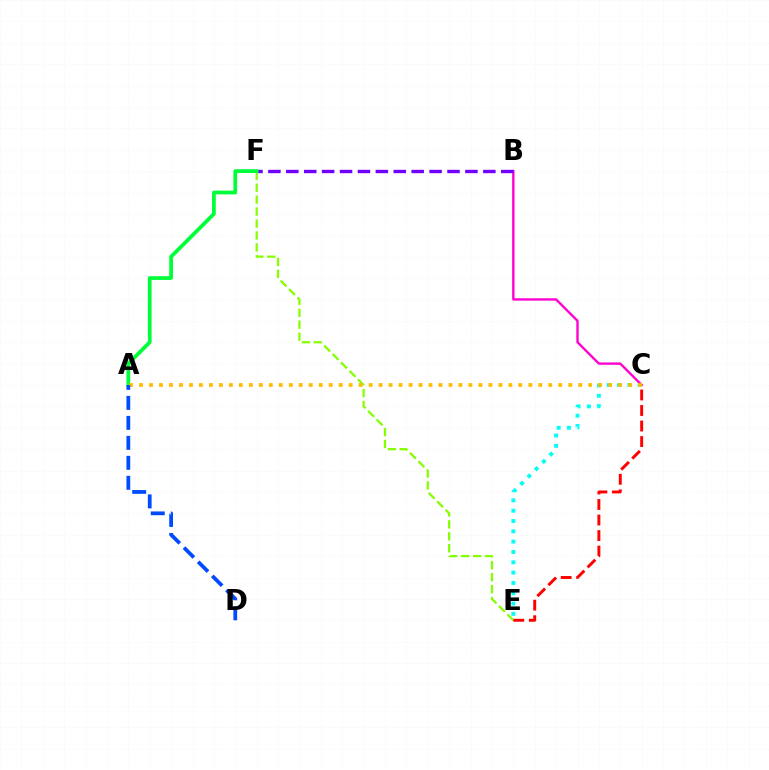{('E', 'F'): [{'color': '#84ff00', 'line_style': 'dashed', 'thickness': 1.62}], ('C', 'E'): [{'color': '#00fff6', 'line_style': 'dotted', 'thickness': 2.8}, {'color': '#ff0000', 'line_style': 'dashed', 'thickness': 2.11}], ('B', 'C'): [{'color': '#ff00cf', 'line_style': 'solid', 'thickness': 1.71}], ('B', 'F'): [{'color': '#7200ff', 'line_style': 'dashed', 'thickness': 2.43}], ('A', 'F'): [{'color': '#00ff39', 'line_style': 'solid', 'thickness': 2.7}], ('A', 'C'): [{'color': '#ffbd00', 'line_style': 'dotted', 'thickness': 2.71}], ('A', 'D'): [{'color': '#004bff', 'line_style': 'dashed', 'thickness': 2.71}]}